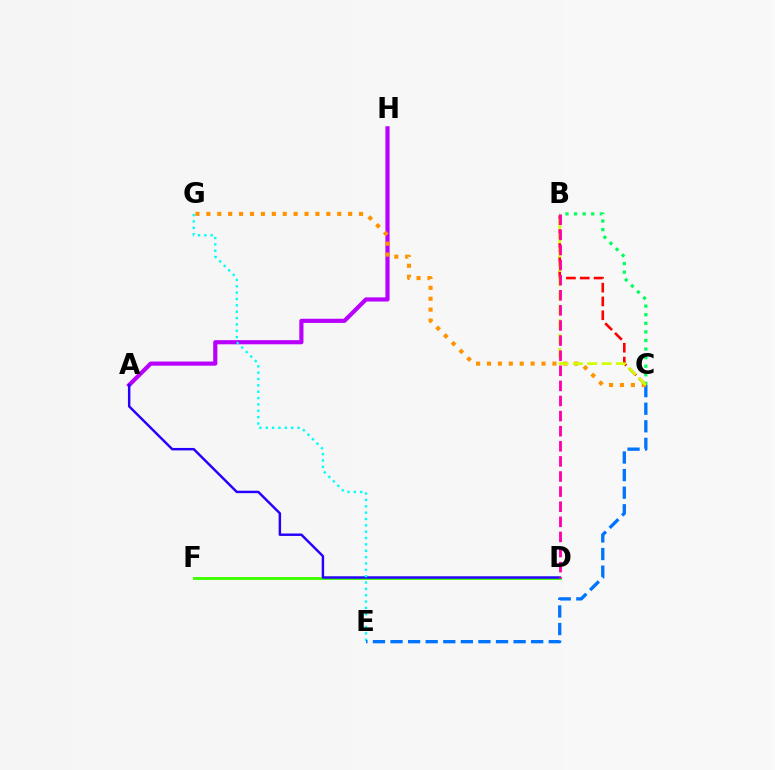{('D', 'F'): [{'color': '#3dff00', 'line_style': 'solid', 'thickness': 2.08}], ('A', 'H'): [{'color': '#b900ff', 'line_style': 'solid', 'thickness': 2.99}], ('A', 'D'): [{'color': '#2500ff', 'line_style': 'solid', 'thickness': 1.76}], ('E', 'G'): [{'color': '#00fff6', 'line_style': 'dotted', 'thickness': 1.73}], ('B', 'C'): [{'color': '#00ff5c', 'line_style': 'dotted', 'thickness': 2.33}, {'color': '#ff0000', 'line_style': 'dashed', 'thickness': 1.88}, {'color': '#d1ff00', 'line_style': 'dashed', 'thickness': 1.95}], ('C', 'E'): [{'color': '#0074ff', 'line_style': 'dashed', 'thickness': 2.39}], ('C', 'G'): [{'color': '#ff9400', 'line_style': 'dotted', 'thickness': 2.96}], ('B', 'D'): [{'color': '#ff00ac', 'line_style': 'dashed', 'thickness': 2.05}]}